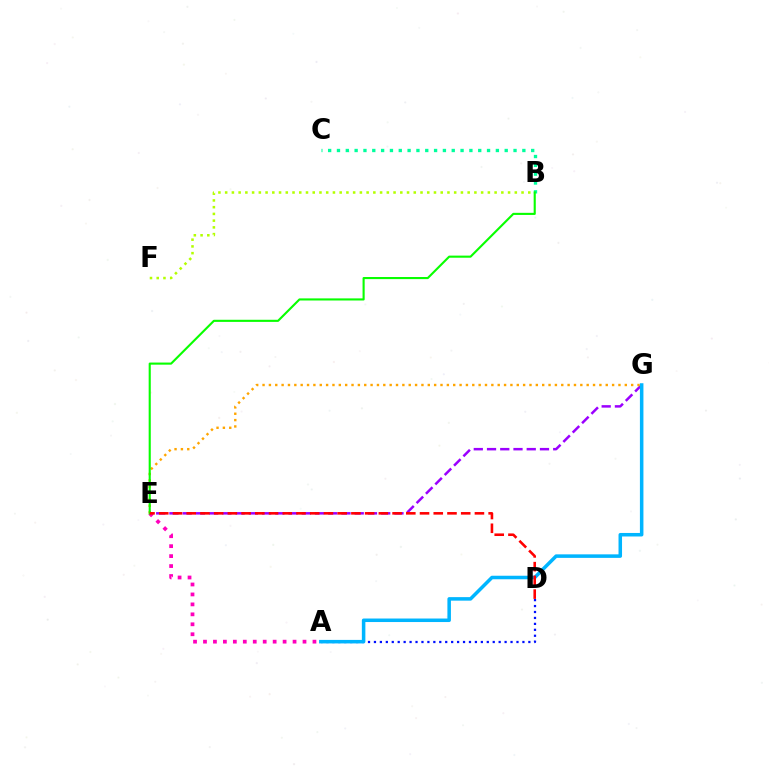{('A', 'D'): [{'color': '#0010ff', 'line_style': 'dotted', 'thickness': 1.61}], ('B', 'F'): [{'color': '#b3ff00', 'line_style': 'dotted', 'thickness': 1.83}], ('B', 'C'): [{'color': '#00ff9d', 'line_style': 'dotted', 'thickness': 2.4}], ('E', 'G'): [{'color': '#9b00ff', 'line_style': 'dashed', 'thickness': 1.8}, {'color': '#ffa500', 'line_style': 'dotted', 'thickness': 1.73}], ('A', 'E'): [{'color': '#ff00bd', 'line_style': 'dotted', 'thickness': 2.7}], ('A', 'G'): [{'color': '#00b5ff', 'line_style': 'solid', 'thickness': 2.54}], ('B', 'E'): [{'color': '#08ff00', 'line_style': 'solid', 'thickness': 1.52}], ('D', 'E'): [{'color': '#ff0000', 'line_style': 'dashed', 'thickness': 1.86}]}